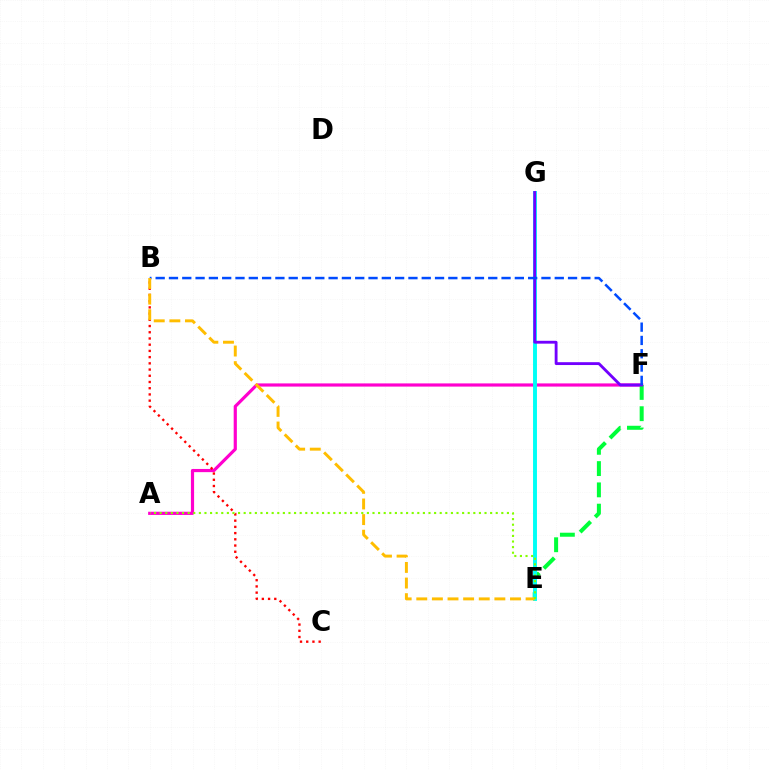{('A', 'F'): [{'color': '#ff00cf', 'line_style': 'solid', 'thickness': 2.29}], ('E', 'F'): [{'color': '#00ff39', 'line_style': 'dashed', 'thickness': 2.89}], ('B', 'C'): [{'color': '#ff0000', 'line_style': 'dotted', 'thickness': 1.69}], ('E', 'G'): [{'color': '#00fff6', 'line_style': 'solid', 'thickness': 2.82}], ('F', 'G'): [{'color': '#7200ff', 'line_style': 'solid', 'thickness': 2.05}], ('B', 'F'): [{'color': '#004bff', 'line_style': 'dashed', 'thickness': 1.81}], ('B', 'E'): [{'color': '#ffbd00', 'line_style': 'dashed', 'thickness': 2.12}], ('A', 'E'): [{'color': '#84ff00', 'line_style': 'dotted', 'thickness': 1.52}]}